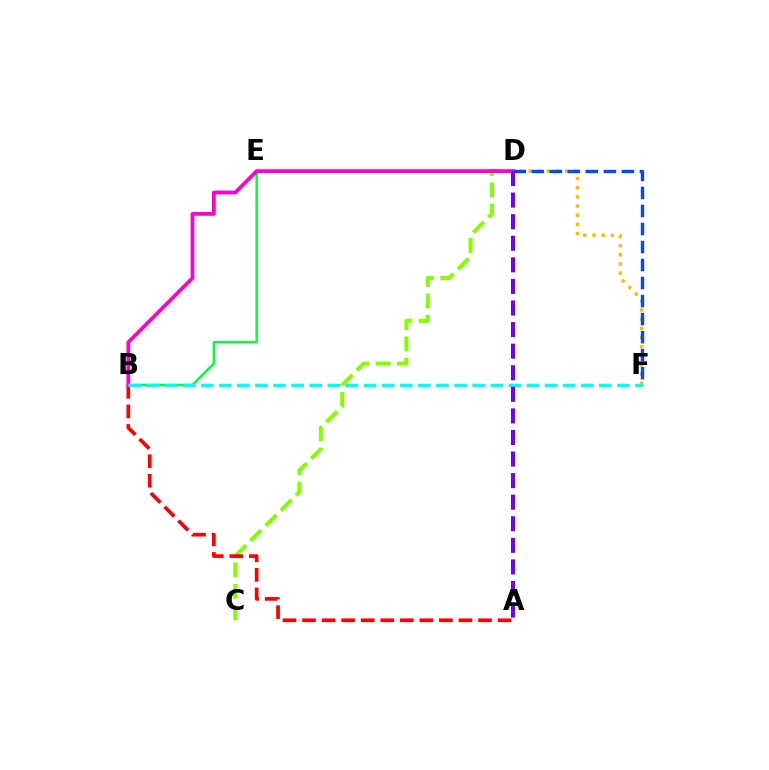{('C', 'D'): [{'color': '#84ff00', 'line_style': 'dashed', 'thickness': 2.91}], ('D', 'F'): [{'color': '#ffbd00', 'line_style': 'dotted', 'thickness': 2.49}, {'color': '#004bff', 'line_style': 'dashed', 'thickness': 2.45}], ('A', 'B'): [{'color': '#ff0000', 'line_style': 'dashed', 'thickness': 2.66}], ('B', 'E'): [{'color': '#00ff39', 'line_style': 'solid', 'thickness': 1.78}], ('B', 'D'): [{'color': '#ff00cf', 'line_style': 'solid', 'thickness': 2.71}], ('B', 'F'): [{'color': '#00fff6', 'line_style': 'dashed', 'thickness': 2.46}], ('A', 'D'): [{'color': '#7200ff', 'line_style': 'dashed', 'thickness': 2.93}]}